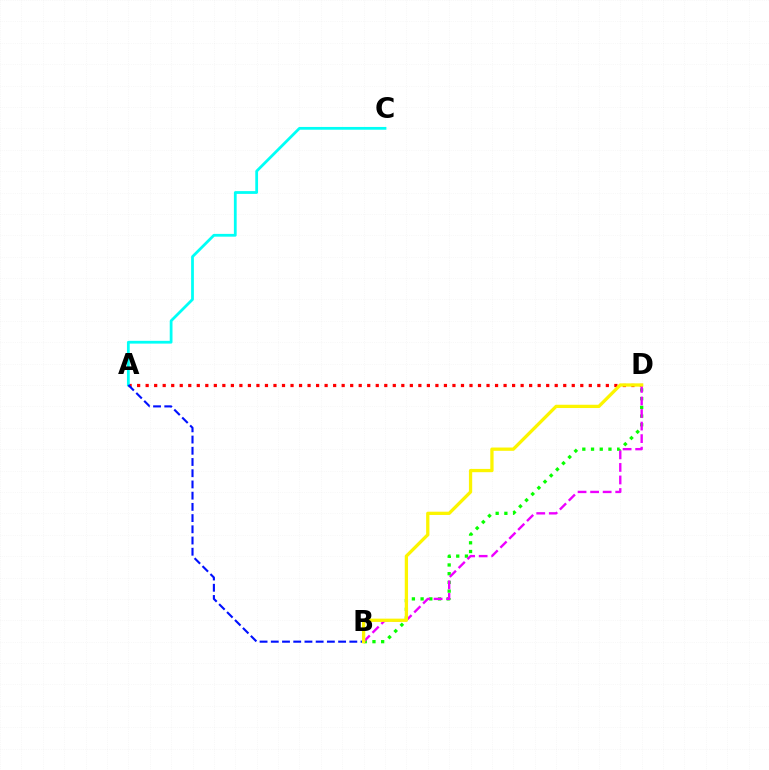{('B', 'D'): [{'color': '#08ff00', 'line_style': 'dotted', 'thickness': 2.37}, {'color': '#ee00ff', 'line_style': 'dashed', 'thickness': 1.7}, {'color': '#fcf500', 'line_style': 'solid', 'thickness': 2.36}], ('A', 'D'): [{'color': '#ff0000', 'line_style': 'dotted', 'thickness': 2.32}], ('A', 'C'): [{'color': '#00fff6', 'line_style': 'solid', 'thickness': 2.0}], ('A', 'B'): [{'color': '#0010ff', 'line_style': 'dashed', 'thickness': 1.52}]}